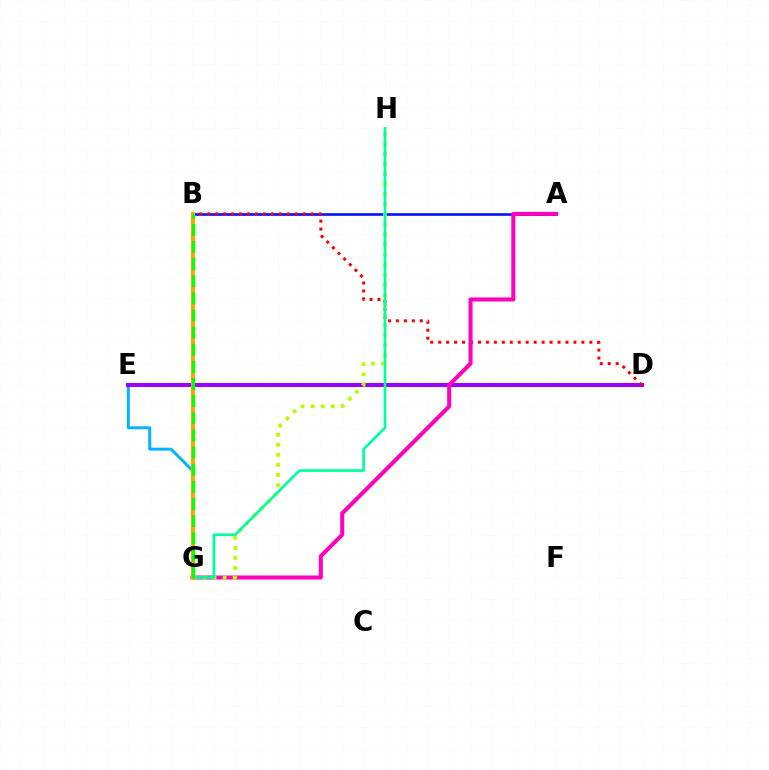{('E', 'G'): [{'color': '#00b5ff', 'line_style': 'solid', 'thickness': 2.13}], ('A', 'B'): [{'color': '#0010ff', 'line_style': 'solid', 'thickness': 1.88}], ('D', 'E'): [{'color': '#9b00ff', 'line_style': 'solid', 'thickness': 2.92}], ('B', 'D'): [{'color': '#ff0000', 'line_style': 'dotted', 'thickness': 2.16}], ('A', 'G'): [{'color': '#ff00bd', 'line_style': 'solid', 'thickness': 2.9}], ('G', 'H'): [{'color': '#b3ff00', 'line_style': 'dotted', 'thickness': 2.74}, {'color': '#00ff9d', 'line_style': 'solid', 'thickness': 1.93}], ('B', 'G'): [{'color': '#ffa500', 'line_style': 'solid', 'thickness': 2.94}, {'color': '#08ff00', 'line_style': 'dashed', 'thickness': 2.33}]}